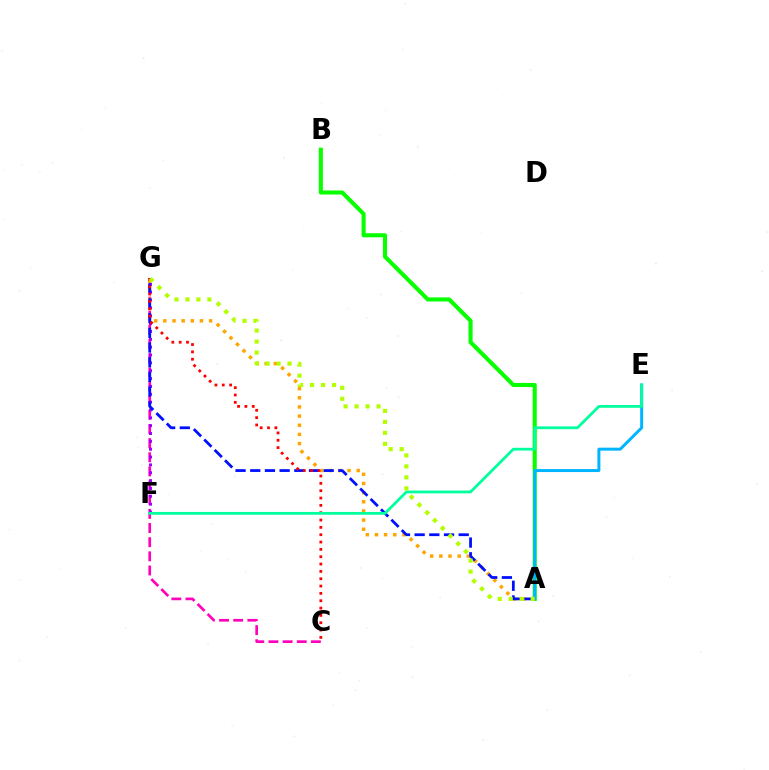{('C', 'G'): [{'color': '#ff00bd', 'line_style': 'dashed', 'thickness': 1.92}, {'color': '#ff0000', 'line_style': 'dotted', 'thickness': 1.99}], ('A', 'G'): [{'color': '#ffa500', 'line_style': 'dotted', 'thickness': 2.49}, {'color': '#0010ff', 'line_style': 'dashed', 'thickness': 2.0}, {'color': '#b3ff00', 'line_style': 'dotted', 'thickness': 2.98}], ('F', 'G'): [{'color': '#9b00ff', 'line_style': 'dotted', 'thickness': 2.13}], ('A', 'B'): [{'color': '#08ff00', 'line_style': 'solid', 'thickness': 2.94}], ('A', 'E'): [{'color': '#00b5ff', 'line_style': 'solid', 'thickness': 2.15}], ('E', 'F'): [{'color': '#00ff9d', 'line_style': 'solid', 'thickness': 1.99}]}